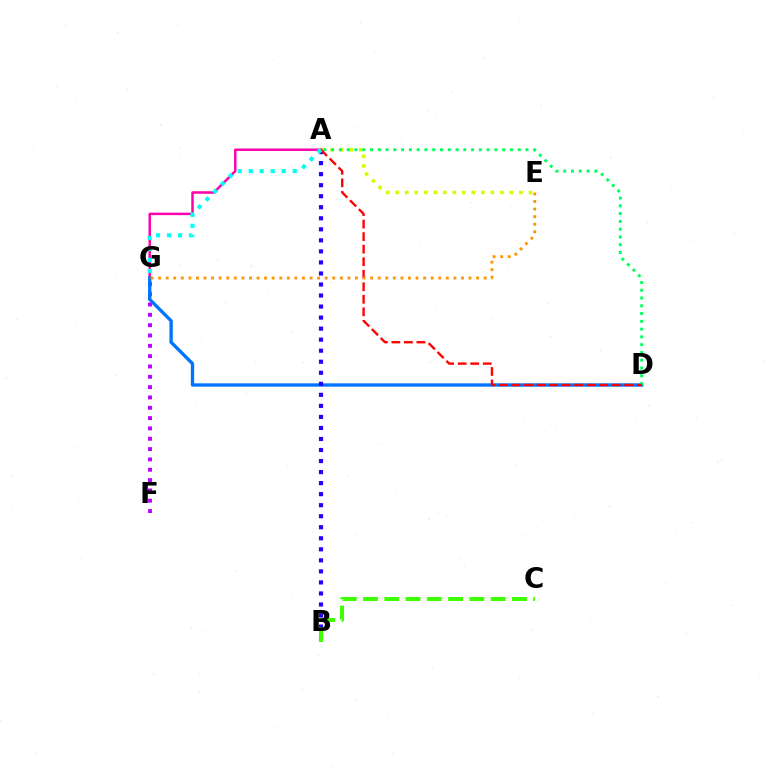{('A', 'E'): [{'color': '#d1ff00', 'line_style': 'dotted', 'thickness': 2.59}], ('A', 'G'): [{'color': '#ff00ac', 'line_style': 'solid', 'thickness': 1.79}, {'color': '#00fff6', 'line_style': 'dotted', 'thickness': 2.98}], ('F', 'G'): [{'color': '#b900ff', 'line_style': 'dotted', 'thickness': 2.81}], ('D', 'G'): [{'color': '#0074ff', 'line_style': 'solid', 'thickness': 2.41}], ('A', 'D'): [{'color': '#00ff5c', 'line_style': 'dotted', 'thickness': 2.11}, {'color': '#ff0000', 'line_style': 'dashed', 'thickness': 1.7}], ('A', 'B'): [{'color': '#2500ff', 'line_style': 'dotted', 'thickness': 3.0}], ('B', 'C'): [{'color': '#3dff00', 'line_style': 'dashed', 'thickness': 2.89}], ('E', 'G'): [{'color': '#ff9400', 'line_style': 'dotted', 'thickness': 2.06}]}